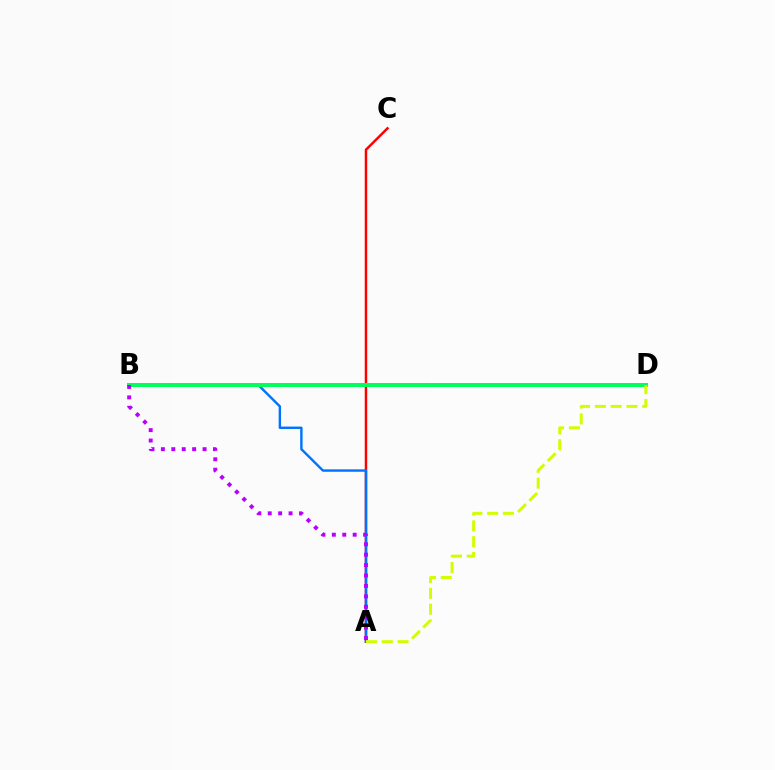{('A', 'C'): [{'color': '#ff0000', 'line_style': 'solid', 'thickness': 1.78}], ('A', 'B'): [{'color': '#0074ff', 'line_style': 'solid', 'thickness': 1.74}, {'color': '#b900ff', 'line_style': 'dotted', 'thickness': 2.83}], ('B', 'D'): [{'color': '#00ff5c', 'line_style': 'solid', 'thickness': 2.87}], ('A', 'D'): [{'color': '#d1ff00', 'line_style': 'dashed', 'thickness': 2.15}]}